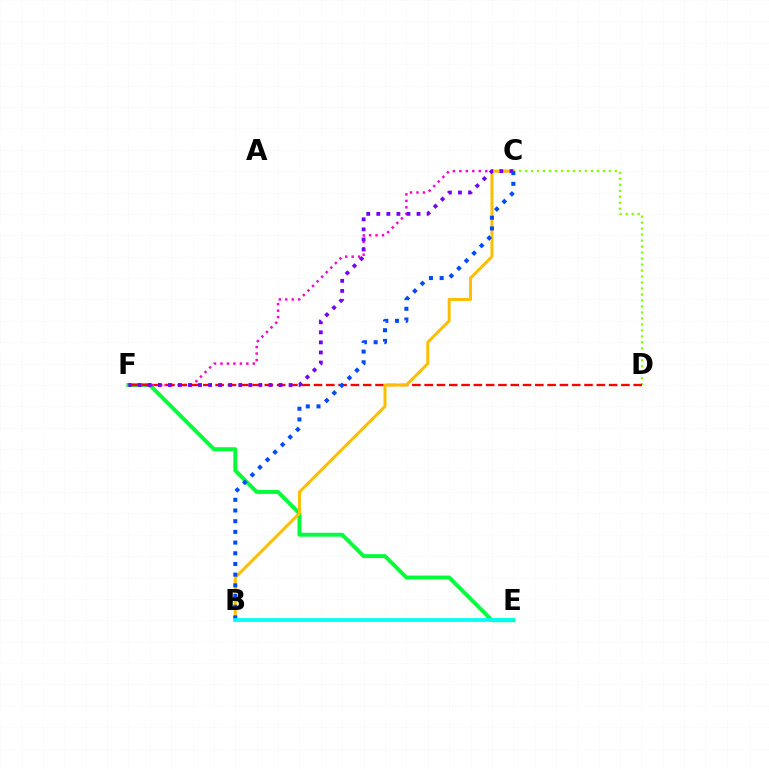{('E', 'F'): [{'color': '#00ff39', 'line_style': 'solid', 'thickness': 2.81}], ('C', 'D'): [{'color': '#84ff00', 'line_style': 'dotted', 'thickness': 1.63}], ('C', 'F'): [{'color': '#ff00cf', 'line_style': 'dotted', 'thickness': 1.76}, {'color': '#7200ff', 'line_style': 'dotted', 'thickness': 2.73}], ('D', 'F'): [{'color': '#ff0000', 'line_style': 'dashed', 'thickness': 1.67}], ('B', 'C'): [{'color': '#ffbd00', 'line_style': 'solid', 'thickness': 2.14}, {'color': '#004bff', 'line_style': 'dotted', 'thickness': 2.91}], ('B', 'E'): [{'color': '#00fff6', 'line_style': 'solid', 'thickness': 2.67}]}